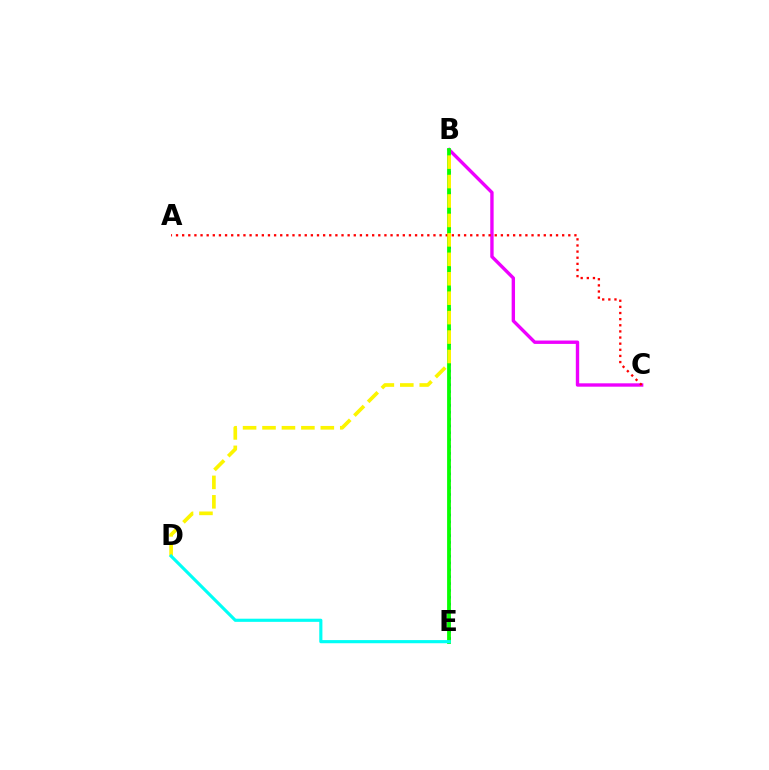{('B', 'E'): [{'color': '#0010ff', 'line_style': 'dotted', 'thickness': 1.86}, {'color': '#08ff00', 'line_style': 'solid', 'thickness': 2.74}], ('B', 'C'): [{'color': '#ee00ff', 'line_style': 'solid', 'thickness': 2.43}], ('A', 'C'): [{'color': '#ff0000', 'line_style': 'dotted', 'thickness': 1.67}], ('B', 'D'): [{'color': '#fcf500', 'line_style': 'dashed', 'thickness': 2.64}], ('D', 'E'): [{'color': '#00fff6', 'line_style': 'solid', 'thickness': 2.26}]}